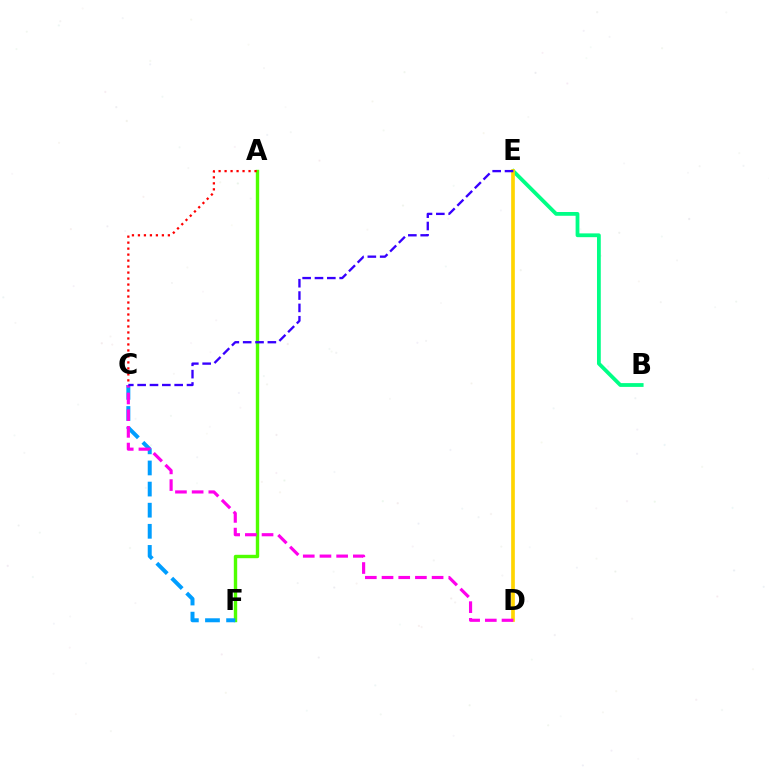{('A', 'F'): [{'color': '#4fff00', 'line_style': 'solid', 'thickness': 2.44}], ('B', 'E'): [{'color': '#00ff86', 'line_style': 'solid', 'thickness': 2.73}], ('C', 'F'): [{'color': '#009eff', 'line_style': 'dashed', 'thickness': 2.87}], ('A', 'C'): [{'color': '#ff0000', 'line_style': 'dotted', 'thickness': 1.63}], ('D', 'E'): [{'color': '#ffd500', 'line_style': 'solid', 'thickness': 2.64}], ('C', 'D'): [{'color': '#ff00ed', 'line_style': 'dashed', 'thickness': 2.27}], ('C', 'E'): [{'color': '#3700ff', 'line_style': 'dashed', 'thickness': 1.68}]}